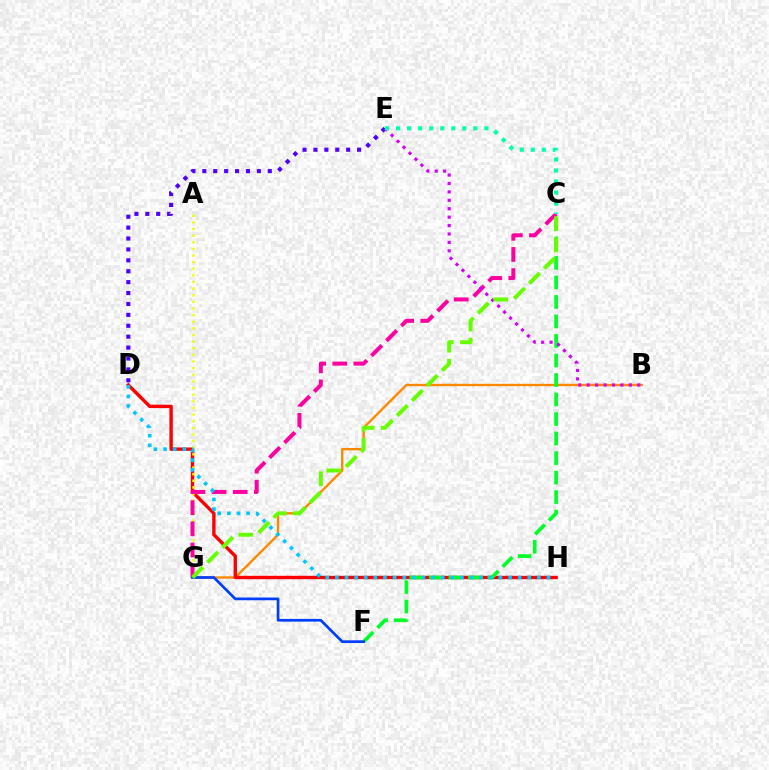{('B', 'G'): [{'color': '#ff8800', 'line_style': 'solid', 'thickness': 1.71}], ('D', 'H'): [{'color': '#ff0000', 'line_style': 'solid', 'thickness': 2.44}, {'color': '#00c7ff', 'line_style': 'dotted', 'thickness': 2.61}], ('C', 'F'): [{'color': '#00ff27', 'line_style': 'dashed', 'thickness': 2.65}], ('D', 'E'): [{'color': '#4f00ff', 'line_style': 'dotted', 'thickness': 2.96}], ('A', 'G'): [{'color': '#eeff00', 'line_style': 'dotted', 'thickness': 1.8}], ('C', 'G'): [{'color': '#ff00a0', 'line_style': 'dashed', 'thickness': 2.87}, {'color': '#66ff00', 'line_style': 'dashed', 'thickness': 2.88}], ('B', 'E'): [{'color': '#d600ff', 'line_style': 'dotted', 'thickness': 2.29}], ('F', 'G'): [{'color': '#003fff', 'line_style': 'solid', 'thickness': 1.96}], ('C', 'E'): [{'color': '#00ffaf', 'line_style': 'dotted', 'thickness': 3.0}]}